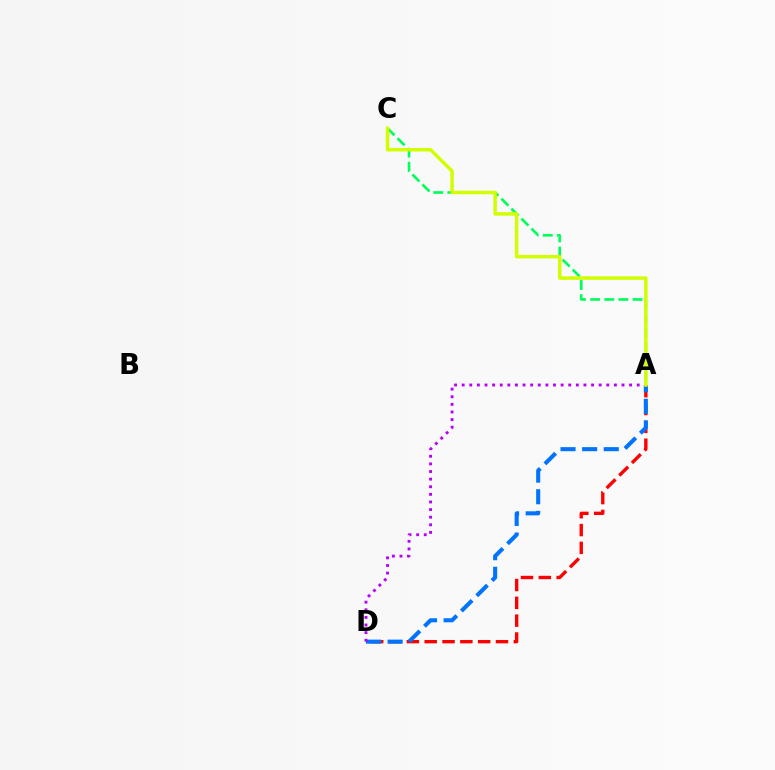{('A', 'D'): [{'color': '#ff0000', 'line_style': 'dashed', 'thickness': 2.42}, {'color': '#0074ff', 'line_style': 'dashed', 'thickness': 2.94}, {'color': '#b900ff', 'line_style': 'dotted', 'thickness': 2.07}], ('A', 'C'): [{'color': '#00ff5c', 'line_style': 'dashed', 'thickness': 1.92}, {'color': '#d1ff00', 'line_style': 'solid', 'thickness': 2.5}]}